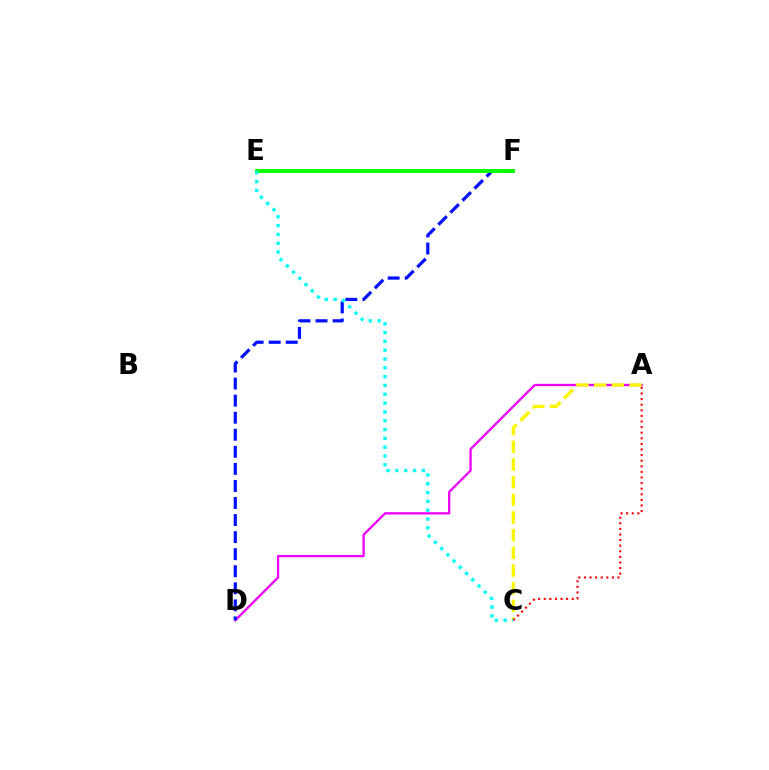{('A', 'D'): [{'color': '#ee00ff', 'line_style': 'solid', 'thickness': 1.66}], ('D', 'F'): [{'color': '#0010ff', 'line_style': 'dashed', 'thickness': 2.32}], ('A', 'C'): [{'color': '#fcf500', 'line_style': 'dashed', 'thickness': 2.4}, {'color': '#ff0000', 'line_style': 'dotted', 'thickness': 1.52}], ('E', 'F'): [{'color': '#08ff00', 'line_style': 'solid', 'thickness': 2.81}], ('C', 'E'): [{'color': '#00fff6', 'line_style': 'dotted', 'thickness': 2.4}]}